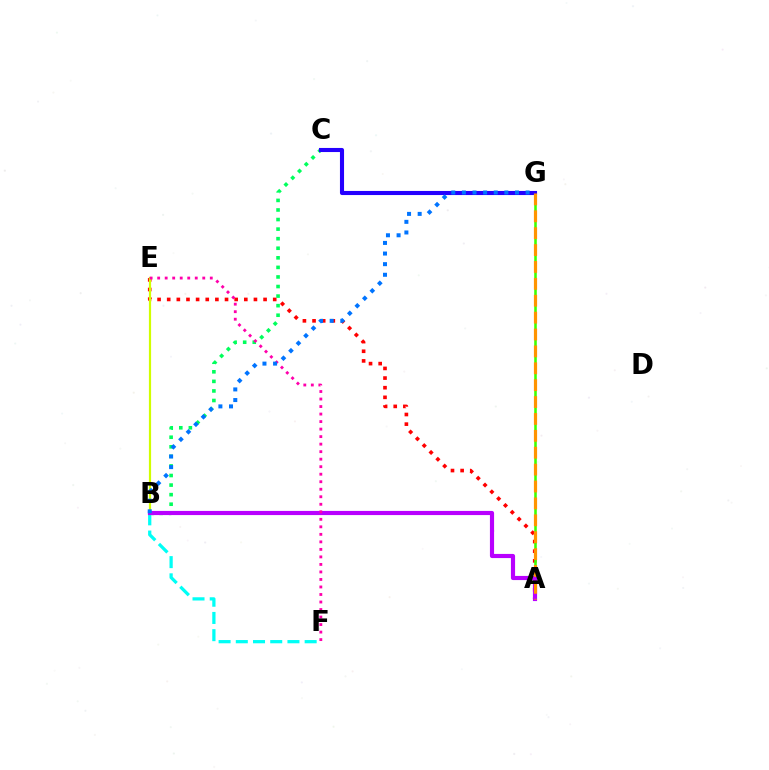{('A', 'E'): [{'color': '#ff0000', 'line_style': 'dotted', 'thickness': 2.62}], ('B', 'E'): [{'color': '#d1ff00', 'line_style': 'solid', 'thickness': 1.58}], ('B', 'C'): [{'color': '#00ff5c', 'line_style': 'dotted', 'thickness': 2.6}], ('B', 'F'): [{'color': '#00fff6', 'line_style': 'dashed', 'thickness': 2.34}], ('A', 'G'): [{'color': '#3dff00', 'line_style': 'solid', 'thickness': 1.85}, {'color': '#ff9400', 'line_style': 'dashed', 'thickness': 2.29}], ('C', 'G'): [{'color': '#2500ff', 'line_style': 'solid', 'thickness': 2.95}], ('A', 'B'): [{'color': '#b900ff', 'line_style': 'solid', 'thickness': 2.98}], ('E', 'F'): [{'color': '#ff00ac', 'line_style': 'dotted', 'thickness': 2.04}], ('B', 'G'): [{'color': '#0074ff', 'line_style': 'dotted', 'thickness': 2.88}]}